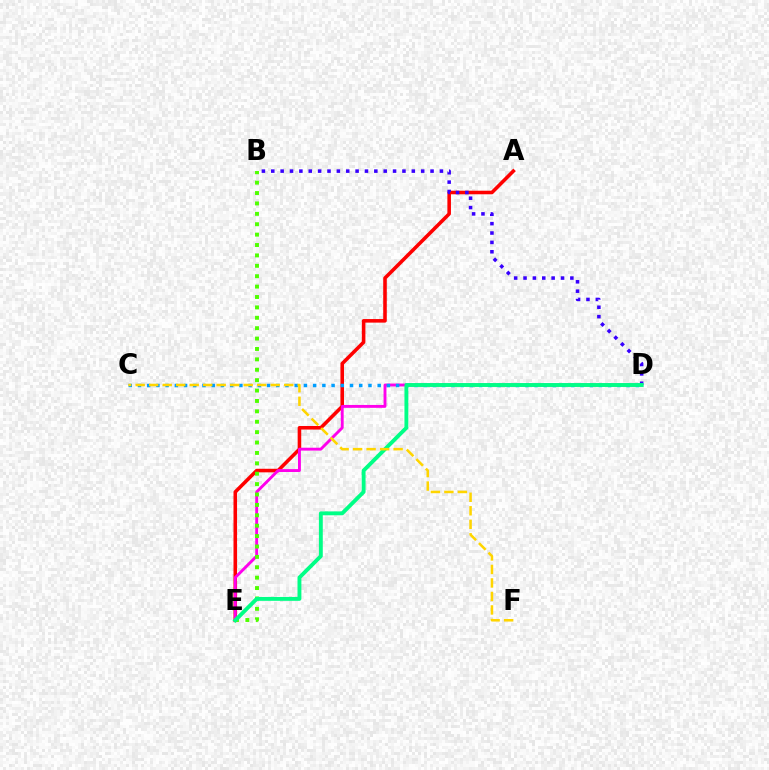{('A', 'E'): [{'color': '#ff0000', 'line_style': 'solid', 'thickness': 2.57}], ('D', 'E'): [{'color': '#ff00ed', 'line_style': 'solid', 'thickness': 2.08}, {'color': '#00ff86', 'line_style': 'solid', 'thickness': 2.79}], ('C', 'D'): [{'color': '#009eff', 'line_style': 'dotted', 'thickness': 2.51}], ('B', 'D'): [{'color': '#3700ff', 'line_style': 'dotted', 'thickness': 2.55}], ('B', 'E'): [{'color': '#4fff00', 'line_style': 'dotted', 'thickness': 2.82}], ('C', 'F'): [{'color': '#ffd500', 'line_style': 'dashed', 'thickness': 1.83}]}